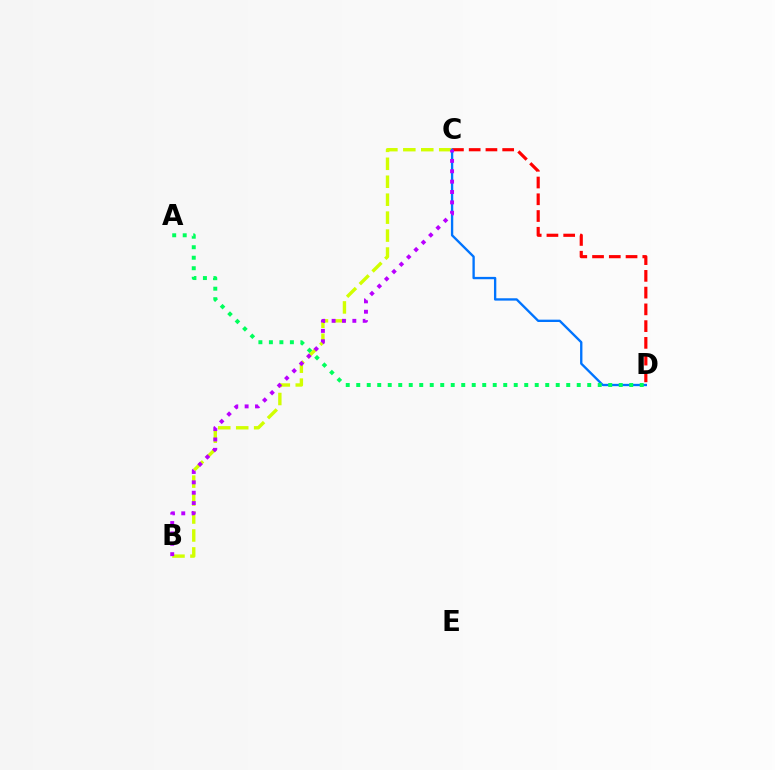{('B', 'C'): [{'color': '#d1ff00', 'line_style': 'dashed', 'thickness': 2.44}, {'color': '#b900ff', 'line_style': 'dotted', 'thickness': 2.82}], ('C', 'D'): [{'color': '#ff0000', 'line_style': 'dashed', 'thickness': 2.28}, {'color': '#0074ff', 'line_style': 'solid', 'thickness': 1.69}], ('A', 'D'): [{'color': '#00ff5c', 'line_style': 'dotted', 'thickness': 2.85}]}